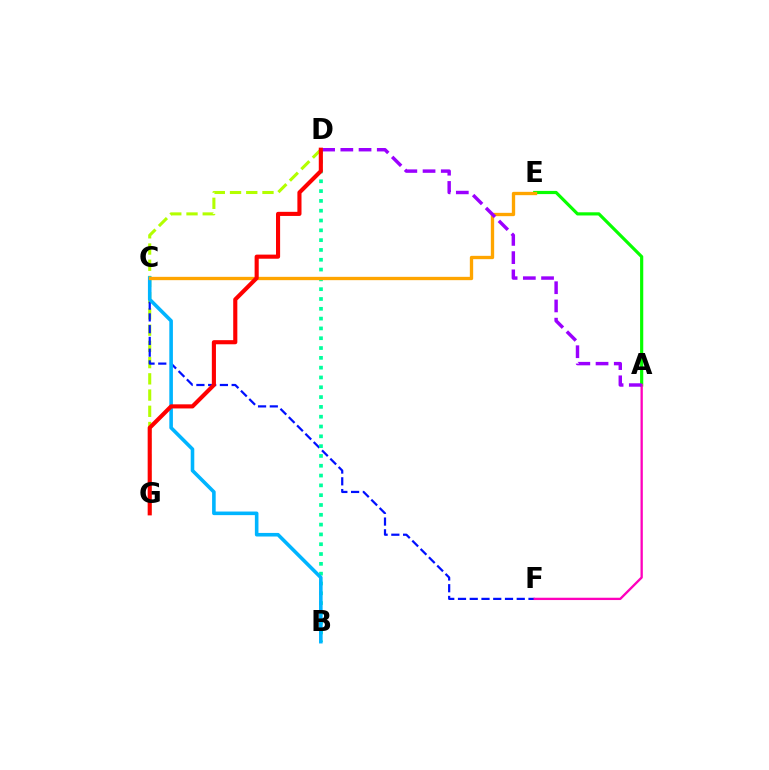{('D', 'G'): [{'color': '#b3ff00', 'line_style': 'dashed', 'thickness': 2.2}, {'color': '#ff0000', 'line_style': 'solid', 'thickness': 2.96}], ('C', 'F'): [{'color': '#0010ff', 'line_style': 'dashed', 'thickness': 1.6}], ('A', 'E'): [{'color': '#08ff00', 'line_style': 'solid', 'thickness': 2.29}], ('B', 'D'): [{'color': '#00ff9d', 'line_style': 'dotted', 'thickness': 2.67}], ('B', 'C'): [{'color': '#00b5ff', 'line_style': 'solid', 'thickness': 2.58}], ('A', 'F'): [{'color': '#ff00bd', 'line_style': 'solid', 'thickness': 1.67}], ('C', 'E'): [{'color': '#ffa500', 'line_style': 'solid', 'thickness': 2.4}], ('A', 'D'): [{'color': '#9b00ff', 'line_style': 'dashed', 'thickness': 2.47}]}